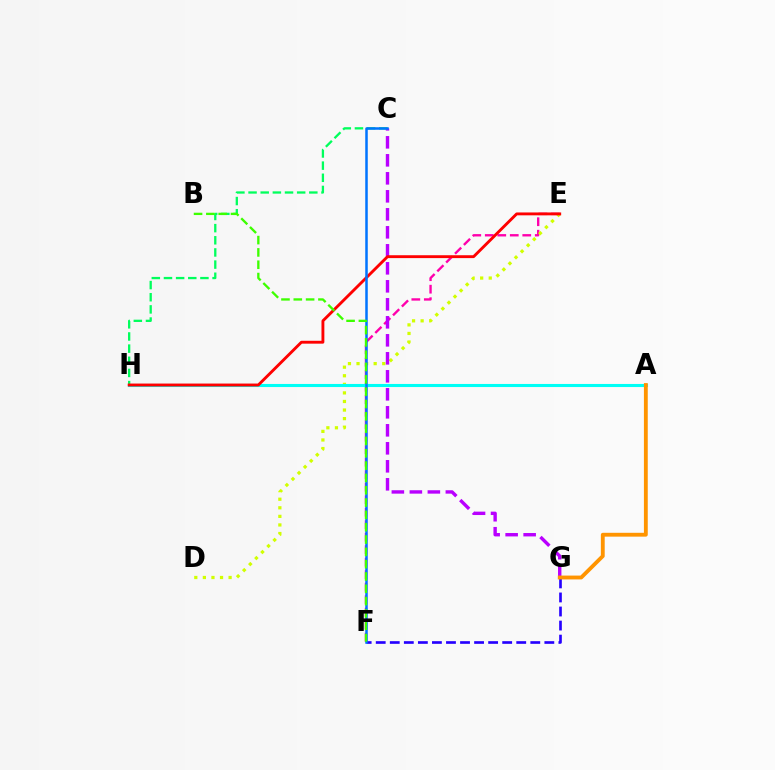{('F', 'G'): [{'color': '#2500ff', 'line_style': 'dashed', 'thickness': 1.91}], ('C', 'H'): [{'color': '#00ff5c', 'line_style': 'dashed', 'thickness': 1.65}], ('E', 'F'): [{'color': '#ff00ac', 'line_style': 'dashed', 'thickness': 1.7}], ('D', 'E'): [{'color': '#d1ff00', 'line_style': 'dotted', 'thickness': 2.33}], ('C', 'G'): [{'color': '#b900ff', 'line_style': 'dashed', 'thickness': 2.45}], ('A', 'H'): [{'color': '#00fff6', 'line_style': 'solid', 'thickness': 2.22}], ('E', 'H'): [{'color': '#ff0000', 'line_style': 'solid', 'thickness': 2.07}], ('A', 'G'): [{'color': '#ff9400', 'line_style': 'solid', 'thickness': 2.77}], ('C', 'F'): [{'color': '#0074ff', 'line_style': 'solid', 'thickness': 1.81}], ('B', 'F'): [{'color': '#3dff00', 'line_style': 'dashed', 'thickness': 1.67}]}